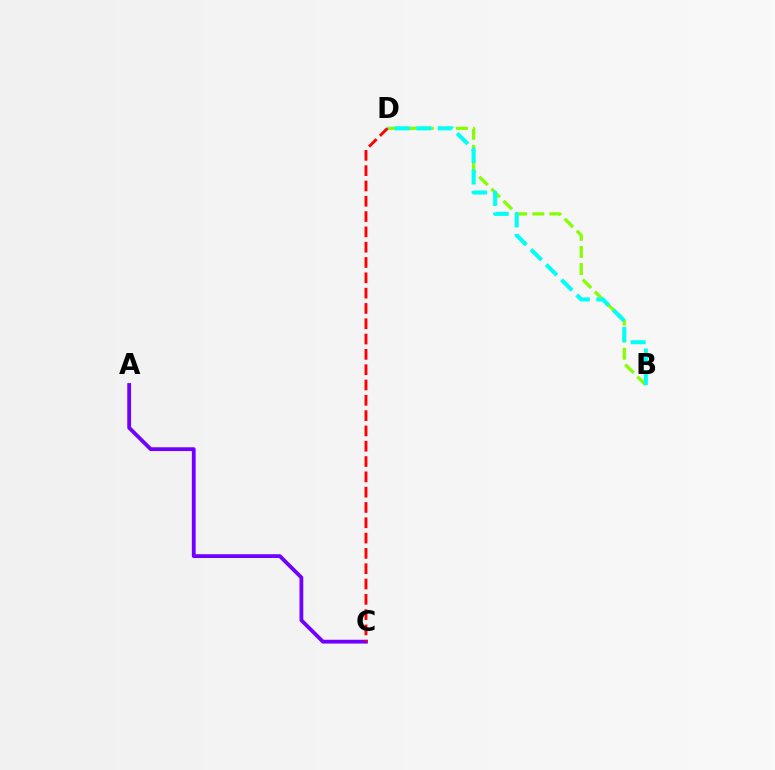{('A', 'C'): [{'color': '#7200ff', 'line_style': 'solid', 'thickness': 2.74}], ('B', 'D'): [{'color': '#84ff00', 'line_style': 'dashed', 'thickness': 2.32}, {'color': '#00fff6', 'line_style': 'dashed', 'thickness': 2.92}], ('C', 'D'): [{'color': '#ff0000', 'line_style': 'dashed', 'thickness': 2.08}]}